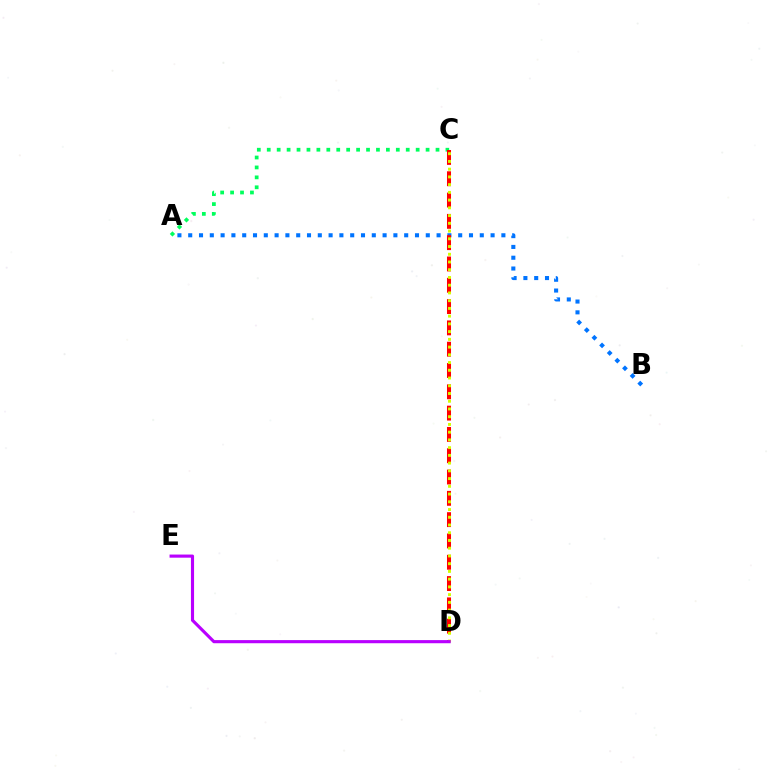{('A', 'C'): [{'color': '#00ff5c', 'line_style': 'dotted', 'thickness': 2.7}], ('A', 'B'): [{'color': '#0074ff', 'line_style': 'dotted', 'thickness': 2.93}], ('C', 'D'): [{'color': '#ff0000', 'line_style': 'dashed', 'thickness': 2.89}, {'color': '#d1ff00', 'line_style': 'dotted', 'thickness': 2.1}], ('D', 'E'): [{'color': '#b900ff', 'line_style': 'solid', 'thickness': 2.25}]}